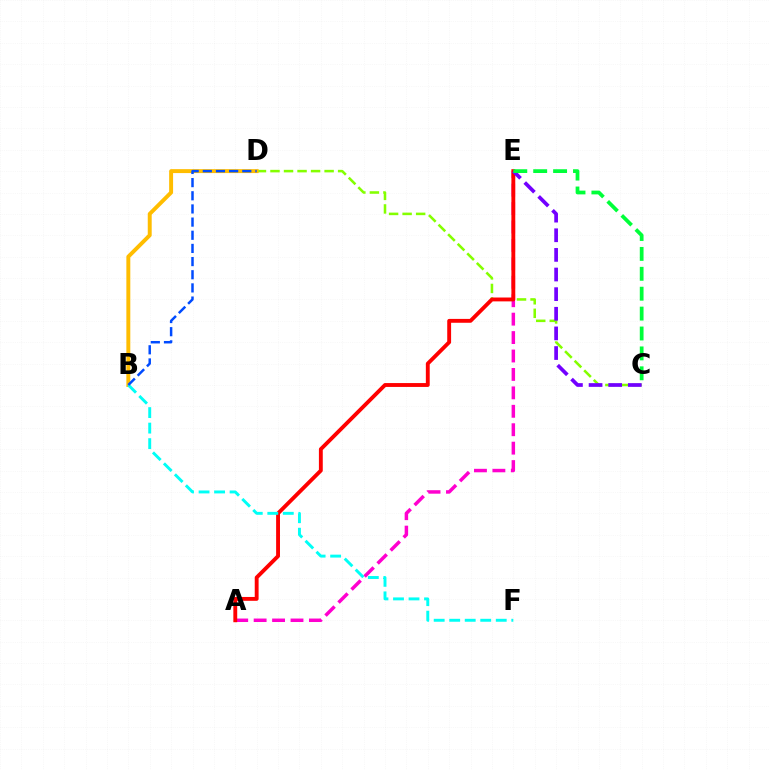{('C', 'D'): [{'color': '#84ff00', 'line_style': 'dashed', 'thickness': 1.84}], ('A', 'E'): [{'color': '#ff00cf', 'line_style': 'dashed', 'thickness': 2.5}, {'color': '#ff0000', 'line_style': 'solid', 'thickness': 2.78}], ('C', 'E'): [{'color': '#7200ff', 'line_style': 'dashed', 'thickness': 2.67}, {'color': '#00ff39', 'line_style': 'dashed', 'thickness': 2.7}], ('B', 'D'): [{'color': '#ffbd00', 'line_style': 'solid', 'thickness': 2.83}, {'color': '#004bff', 'line_style': 'dashed', 'thickness': 1.79}], ('B', 'F'): [{'color': '#00fff6', 'line_style': 'dashed', 'thickness': 2.11}]}